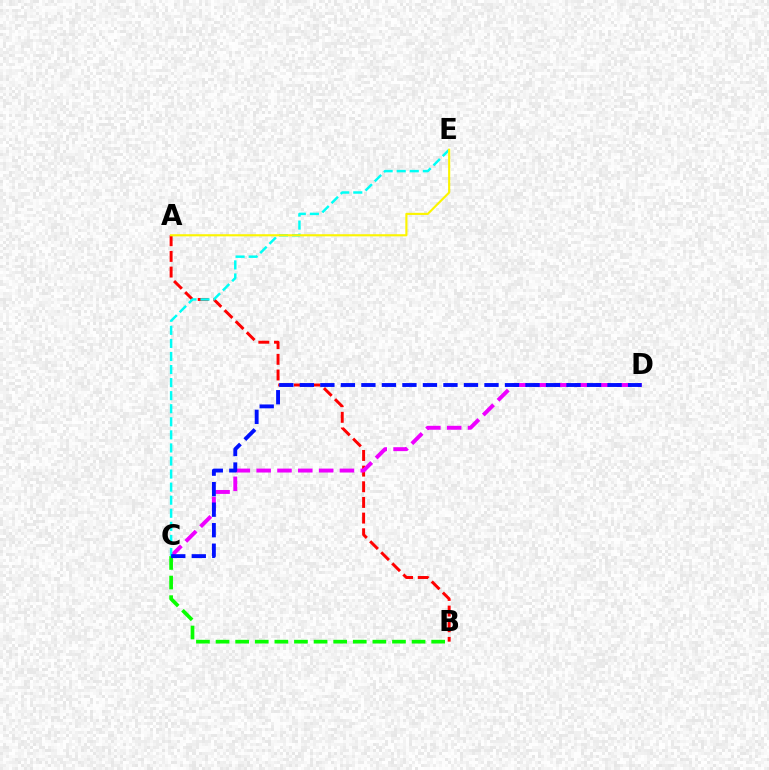{('A', 'B'): [{'color': '#ff0000', 'line_style': 'dashed', 'thickness': 2.13}], ('C', 'D'): [{'color': '#ee00ff', 'line_style': 'dashed', 'thickness': 2.83}, {'color': '#0010ff', 'line_style': 'dashed', 'thickness': 2.79}], ('C', 'E'): [{'color': '#00fff6', 'line_style': 'dashed', 'thickness': 1.78}], ('B', 'C'): [{'color': '#08ff00', 'line_style': 'dashed', 'thickness': 2.66}], ('A', 'E'): [{'color': '#fcf500', 'line_style': 'solid', 'thickness': 1.54}]}